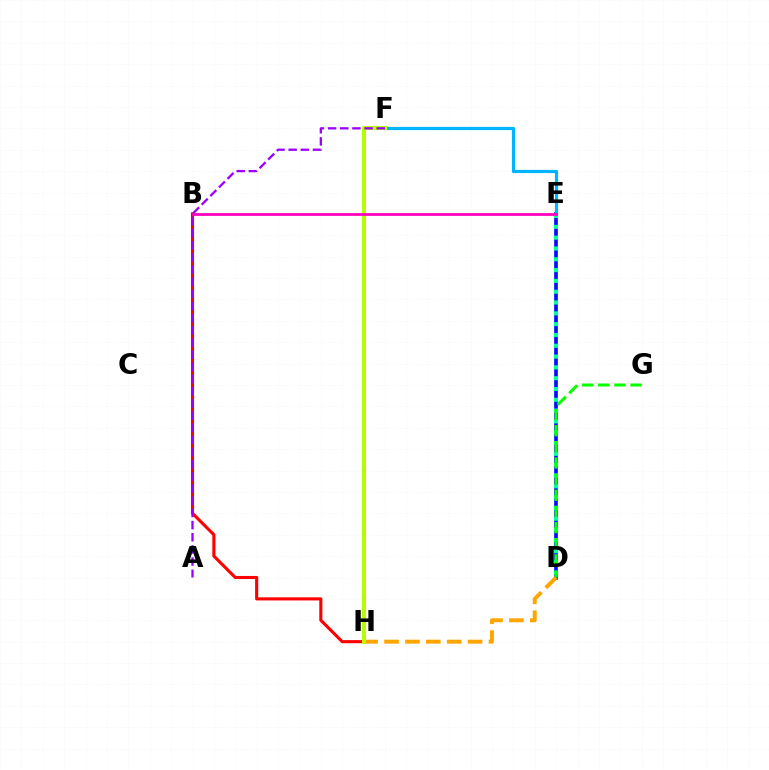{('D', 'E'): [{'color': '#0010ff', 'line_style': 'solid', 'thickness': 2.65}, {'color': '#00ff9d', 'line_style': 'dotted', 'thickness': 2.94}], ('E', 'F'): [{'color': '#00b5ff', 'line_style': 'solid', 'thickness': 2.31}], ('B', 'H'): [{'color': '#ff0000', 'line_style': 'solid', 'thickness': 2.24}], ('D', 'H'): [{'color': '#ffa500', 'line_style': 'dashed', 'thickness': 2.84}], ('F', 'H'): [{'color': '#b3ff00', 'line_style': 'solid', 'thickness': 2.86}], ('B', 'E'): [{'color': '#ff00bd', 'line_style': 'solid', 'thickness': 1.98}], ('D', 'G'): [{'color': '#08ff00', 'line_style': 'dashed', 'thickness': 2.19}], ('A', 'F'): [{'color': '#9b00ff', 'line_style': 'dashed', 'thickness': 1.65}]}